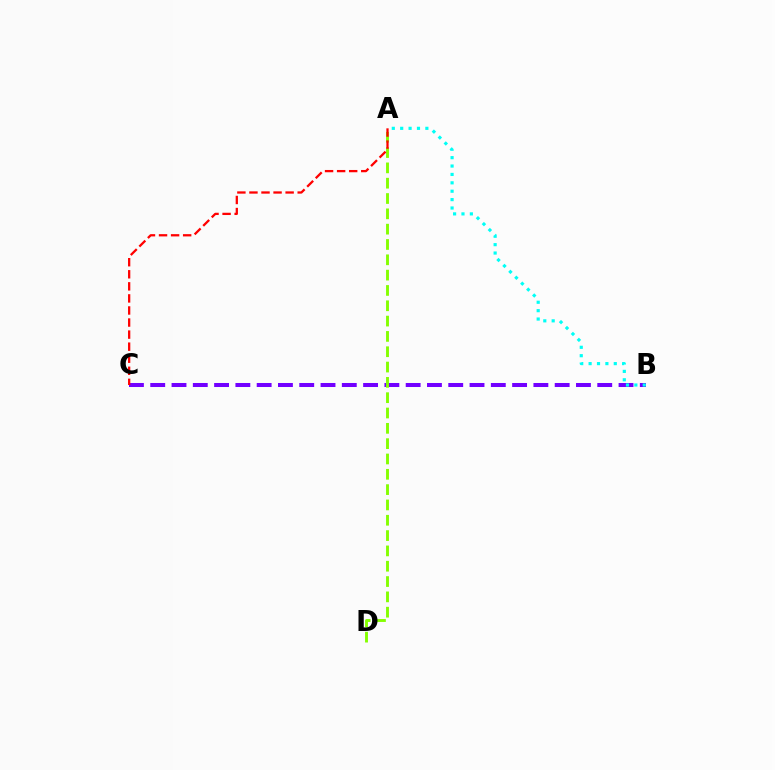{('B', 'C'): [{'color': '#7200ff', 'line_style': 'dashed', 'thickness': 2.89}], ('A', 'D'): [{'color': '#84ff00', 'line_style': 'dashed', 'thickness': 2.08}], ('A', 'C'): [{'color': '#ff0000', 'line_style': 'dashed', 'thickness': 1.64}], ('A', 'B'): [{'color': '#00fff6', 'line_style': 'dotted', 'thickness': 2.28}]}